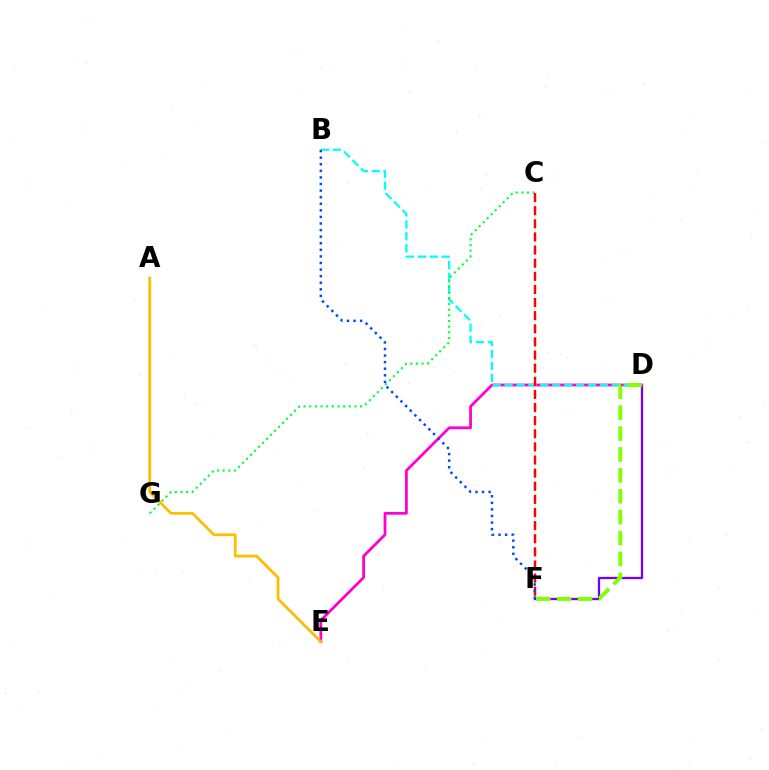{('D', 'F'): [{'color': '#7200ff', 'line_style': 'solid', 'thickness': 1.65}, {'color': '#84ff00', 'line_style': 'dashed', 'thickness': 2.84}], ('D', 'E'): [{'color': '#ff00cf', 'line_style': 'solid', 'thickness': 1.99}], ('B', 'D'): [{'color': '#00fff6', 'line_style': 'dashed', 'thickness': 1.62}], ('C', 'G'): [{'color': '#00ff39', 'line_style': 'dotted', 'thickness': 1.54}], ('C', 'F'): [{'color': '#ff0000', 'line_style': 'dashed', 'thickness': 1.78}], ('B', 'F'): [{'color': '#004bff', 'line_style': 'dotted', 'thickness': 1.79}], ('A', 'E'): [{'color': '#ffbd00', 'line_style': 'solid', 'thickness': 1.98}]}